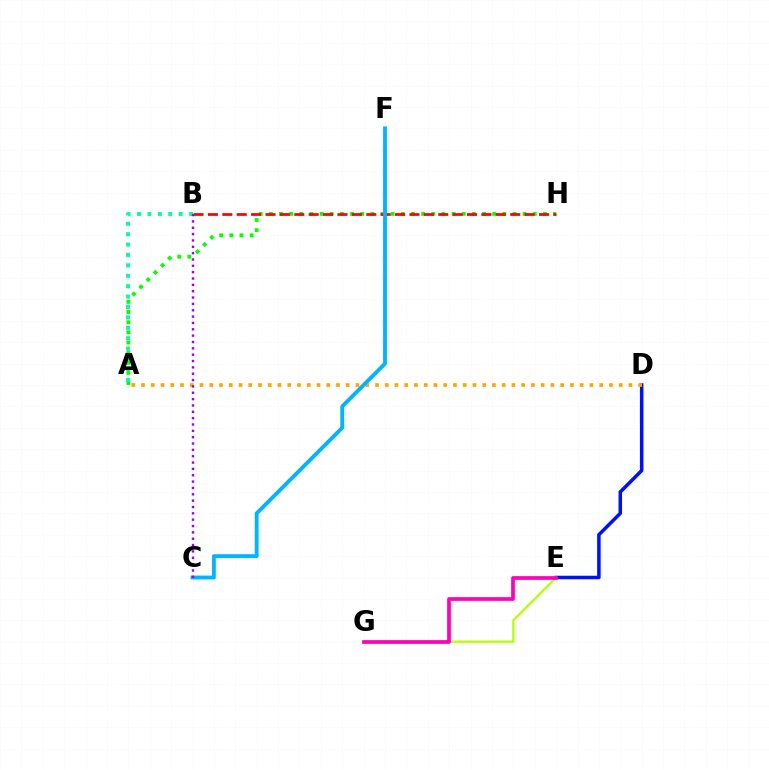{('D', 'E'): [{'color': '#0010ff', 'line_style': 'solid', 'thickness': 2.53}], ('A', 'H'): [{'color': '#08ff00', 'line_style': 'dotted', 'thickness': 2.76}], ('E', 'G'): [{'color': '#b3ff00', 'line_style': 'solid', 'thickness': 1.6}, {'color': '#ff00bd', 'line_style': 'solid', 'thickness': 2.67}], ('A', 'B'): [{'color': '#00ff9d', 'line_style': 'dotted', 'thickness': 2.83}], ('B', 'H'): [{'color': '#ff0000', 'line_style': 'dashed', 'thickness': 1.96}], ('A', 'D'): [{'color': '#ffa500', 'line_style': 'dotted', 'thickness': 2.65}], ('C', 'F'): [{'color': '#00b5ff', 'line_style': 'solid', 'thickness': 2.77}], ('B', 'C'): [{'color': '#9b00ff', 'line_style': 'dotted', 'thickness': 1.72}]}